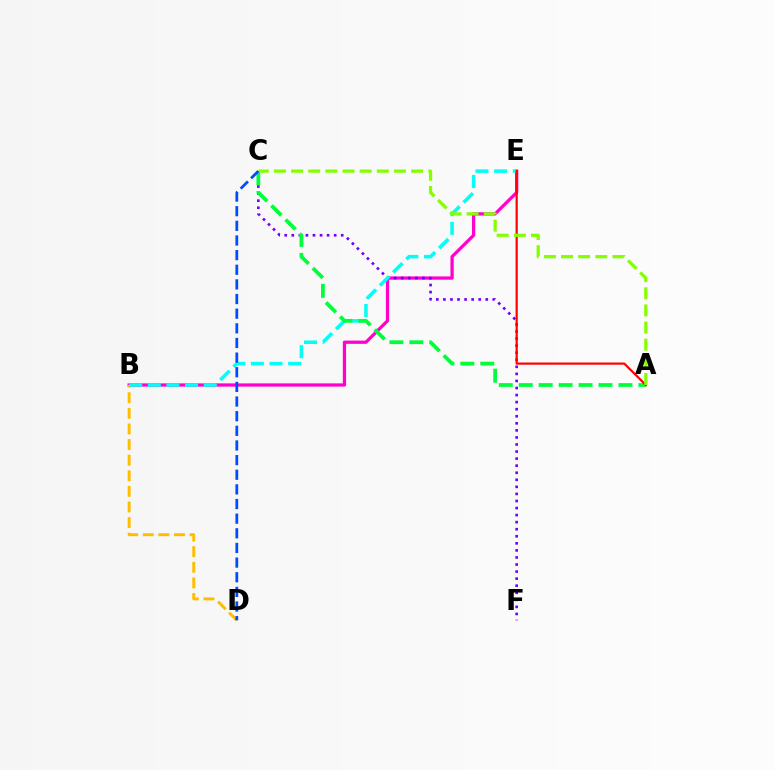{('B', 'E'): [{'color': '#ff00cf', 'line_style': 'solid', 'thickness': 2.34}, {'color': '#00fff6', 'line_style': 'dashed', 'thickness': 2.53}], ('C', 'F'): [{'color': '#7200ff', 'line_style': 'dotted', 'thickness': 1.92}], ('B', 'D'): [{'color': '#ffbd00', 'line_style': 'dashed', 'thickness': 2.12}], ('A', 'C'): [{'color': '#00ff39', 'line_style': 'dashed', 'thickness': 2.71}, {'color': '#84ff00', 'line_style': 'dashed', 'thickness': 2.33}], ('A', 'E'): [{'color': '#ff0000', 'line_style': 'solid', 'thickness': 1.58}], ('C', 'D'): [{'color': '#004bff', 'line_style': 'dashed', 'thickness': 1.99}]}